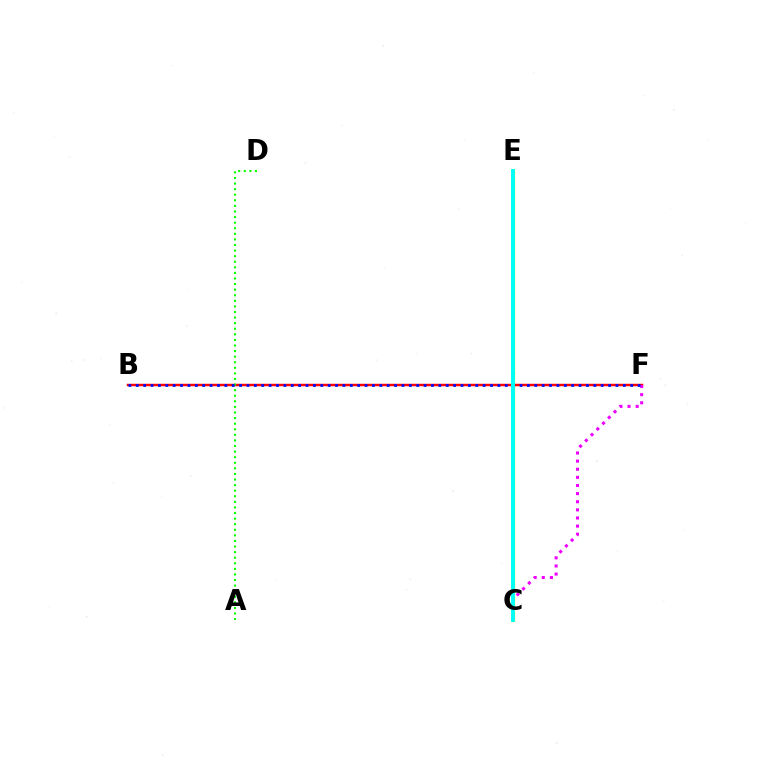{('C', 'E'): [{'color': '#fcf500', 'line_style': 'solid', 'thickness': 2.39}, {'color': '#00fff6', 'line_style': 'solid', 'thickness': 2.82}], ('B', 'F'): [{'color': '#ff0000', 'line_style': 'solid', 'thickness': 1.78}, {'color': '#0010ff', 'line_style': 'dotted', 'thickness': 2.01}], ('C', 'F'): [{'color': '#ee00ff', 'line_style': 'dotted', 'thickness': 2.21}], ('A', 'D'): [{'color': '#08ff00', 'line_style': 'dotted', 'thickness': 1.52}]}